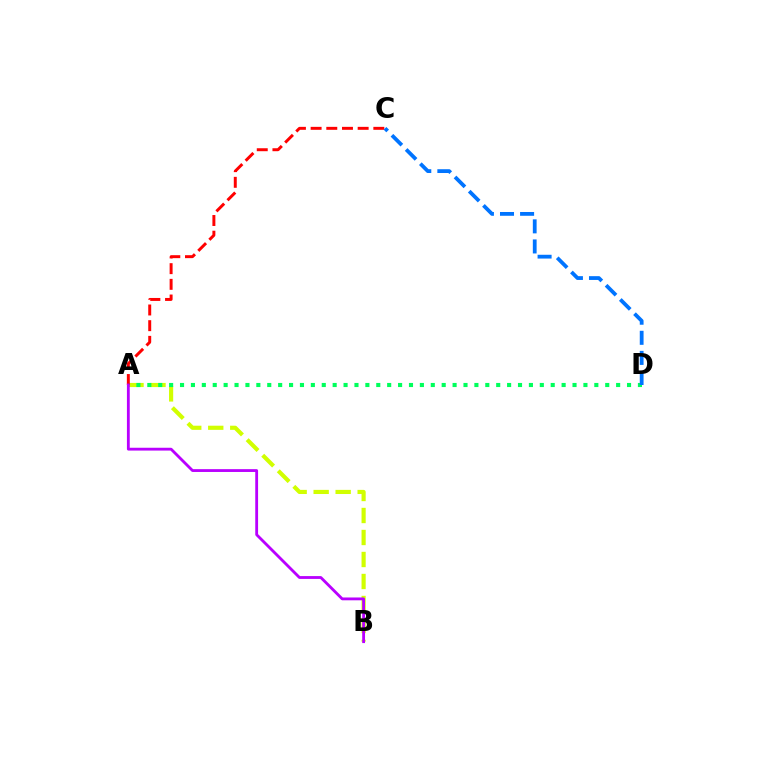{('A', 'B'): [{'color': '#d1ff00', 'line_style': 'dashed', 'thickness': 2.99}, {'color': '#b900ff', 'line_style': 'solid', 'thickness': 2.03}], ('A', 'D'): [{'color': '#00ff5c', 'line_style': 'dotted', 'thickness': 2.96}], ('A', 'C'): [{'color': '#ff0000', 'line_style': 'dashed', 'thickness': 2.13}], ('C', 'D'): [{'color': '#0074ff', 'line_style': 'dashed', 'thickness': 2.73}]}